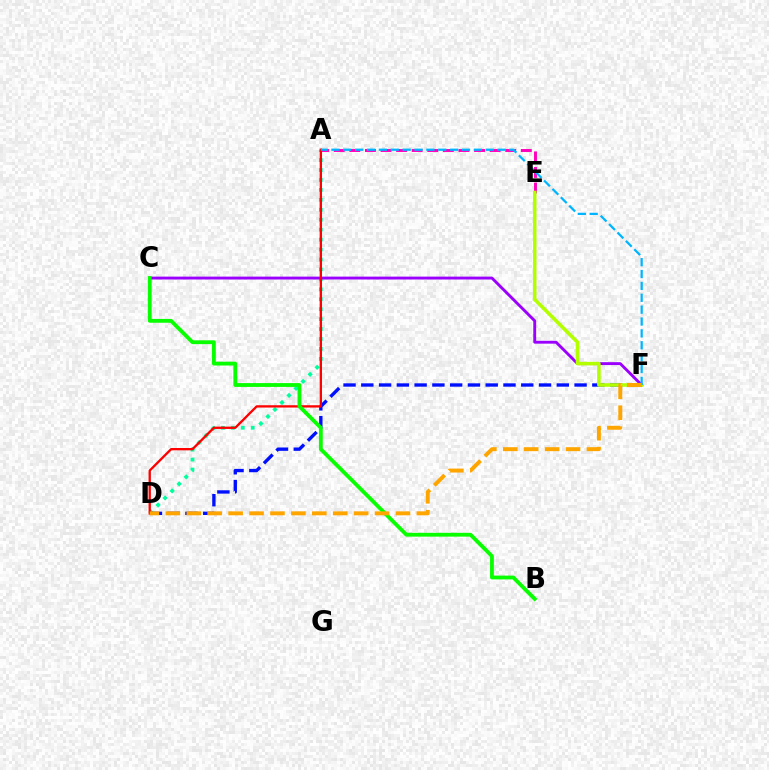{('A', 'D'): [{'color': '#00ff9d', 'line_style': 'dotted', 'thickness': 2.7}, {'color': '#ff0000', 'line_style': 'solid', 'thickness': 1.67}], ('A', 'E'): [{'color': '#ff00bd', 'line_style': 'dashed', 'thickness': 2.12}], ('D', 'F'): [{'color': '#0010ff', 'line_style': 'dashed', 'thickness': 2.41}, {'color': '#ffa500', 'line_style': 'dashed', 'thickness': 2.84}], ('C', 'F'): [{'color': '#9b00ff', 'line_style': 'solid', 'thickness': 2.07}], ('E', 'F'): [{'color': '#b3ff00', 'line_style': 'solid', 'thickness': 2.57}], ('A', 'F'): [{'color': '#00b5ff', 'line_style': 'dashed', 'thickness': 1.61}], ('B', 'C'): [{'color': '#08ff00', 'line_style': 'solid', 'thickness': 2.75}]}